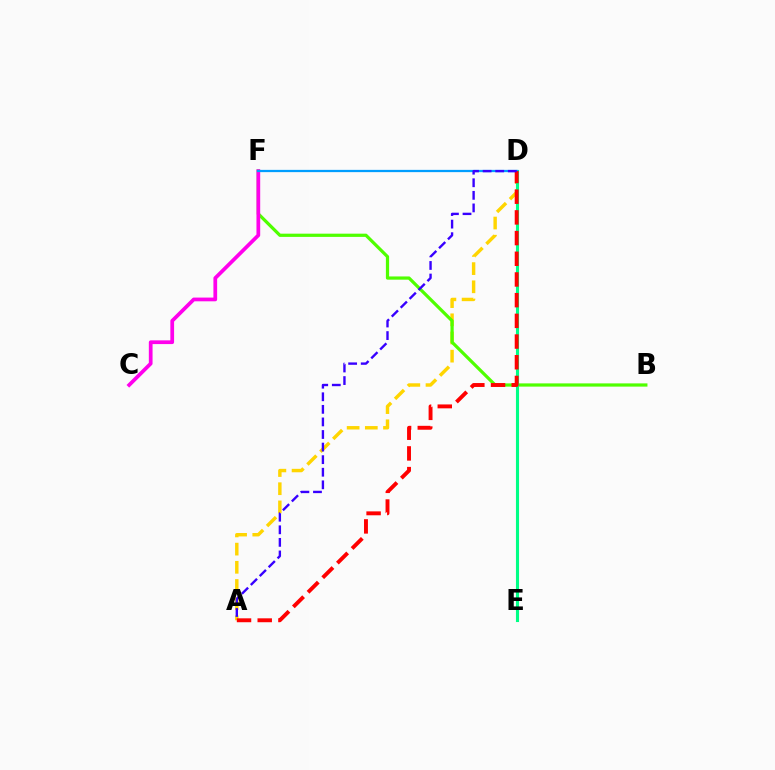{('A', 'D'): [{'color': '#ffd500', 'line_style': 'dashed', 'thickness': 2.47}, {'color': '#ff0000', 'line_style': 'dashed', 'thickness': 2.81}, {'color': '#3700ff', 'line_style': 'dashed', 'thickness': 1.71}], ('B', 'F'): [{'color': '#4fff00', 'line_style': 'solid', 'thickness': 2.32}], ('C', 'F'): [{'color': '#ff00ed', 'line_style': 'solid', 'thickness': 2.69}], ('D', 'E'): [{'color': '#00ff86', 'line_style': 'solid', 'thickness': 2.23}], ('D', 'F'): [{'color': '#009eff', 'line_style': 'solid', 'thickness': 1.63}]}